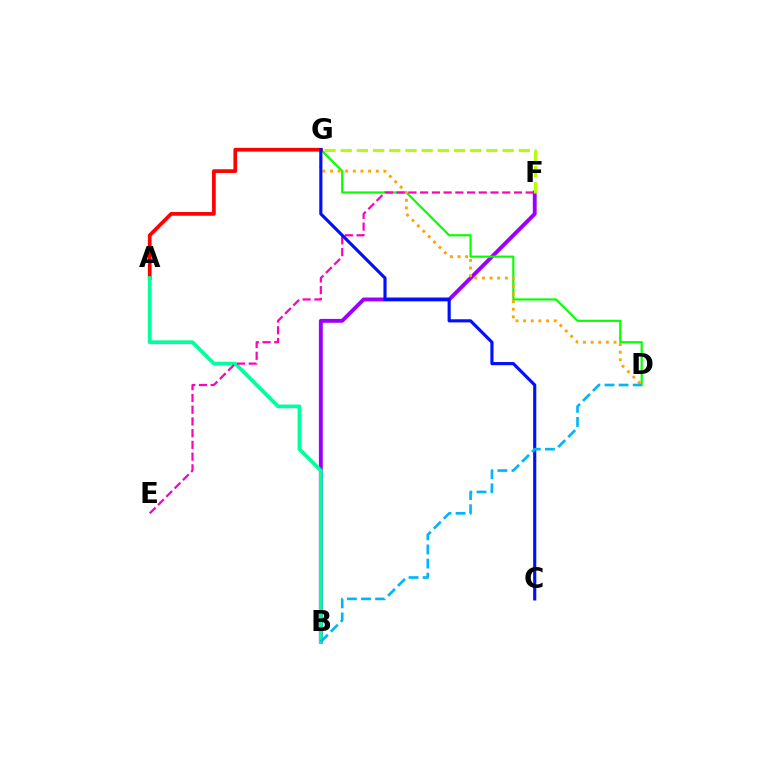{('B', 'F'): [{'color': '#9b00ff', 'line_style': 'solid', 'thickness': 2.79}], ('F', 'G'): [{'color': '#b3ff00', 'line_style': 'dashed', 'thickness': 2.2}], ('D', 'G'): [{'color': '#08ff00', 'line_style': 'solid', 'thickness': 1.57}, {'color': '#ffa500', 'line_style': 'dotted', 'thickness': 2.07}], ('A', 'G'): [{'color': '#ff0000', 'line_style': 'solid', 'thickness': 2.67}], ('A', 'B'): [{'color': '#00ff9d', 'line_style': 'solid', 'thickness': 2.69}], ('E', 'F'): [{'color': '#ff00bd', 'line_style': 'dashed', 'thickness': 1.59}], ('C', 'G'): [{'color': '#0010ff', 'line_style': 'solid', 'thickness': 2.26}], ('B', 'D'): [{'color': '#00b5ff', 'line_style': 'dashed', 'thickness': 1.92}]}